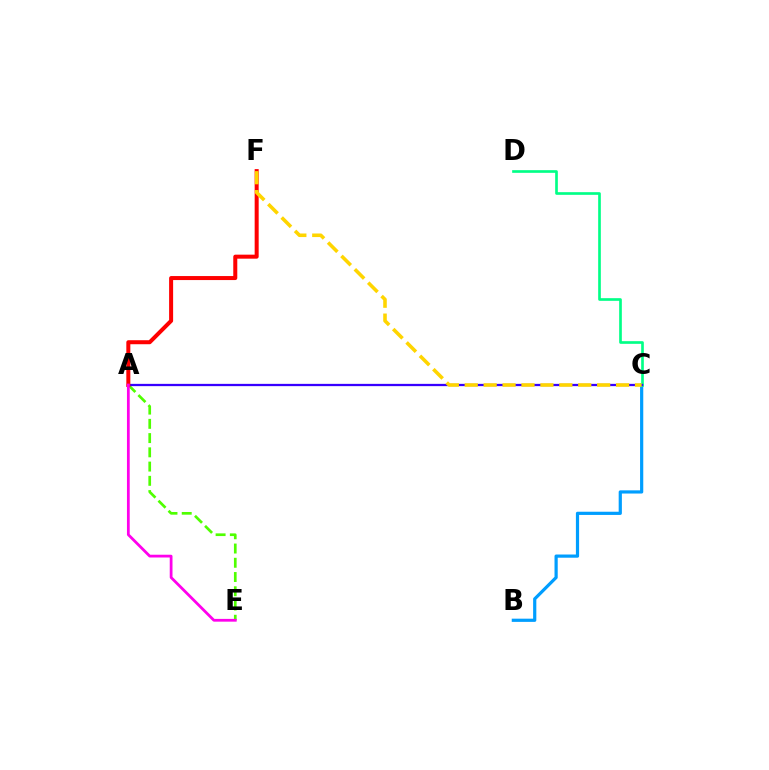{('A', 'E'): [{'color': '#4fff00', 'line_style': 'dashed', 'thickness': 1.94}, {'color': '#ff00ed', 'line_style': 'solid', 'thickness': 1.99}], ('B', 'C'): [{'color': '#009eff', 'line_style': 'solid', 'thickness': 2.3}], ('C', 'D'): [{'color': '#00ff86', 'line_style': 'solid', 'thickness': 1.92}], ('A', 'C'): [{'color': '#3700ff', 'line_style': 'solid', 'thickness': 1.64}], ('A', 'F'): [{'color': '#ff0000', 'line_style': 'solid', 'thickness': 2.89}], ('C', 'F'): [{'color': '#ffd500', 'line_style': 'dashed', 'thickness': 2.57}]}